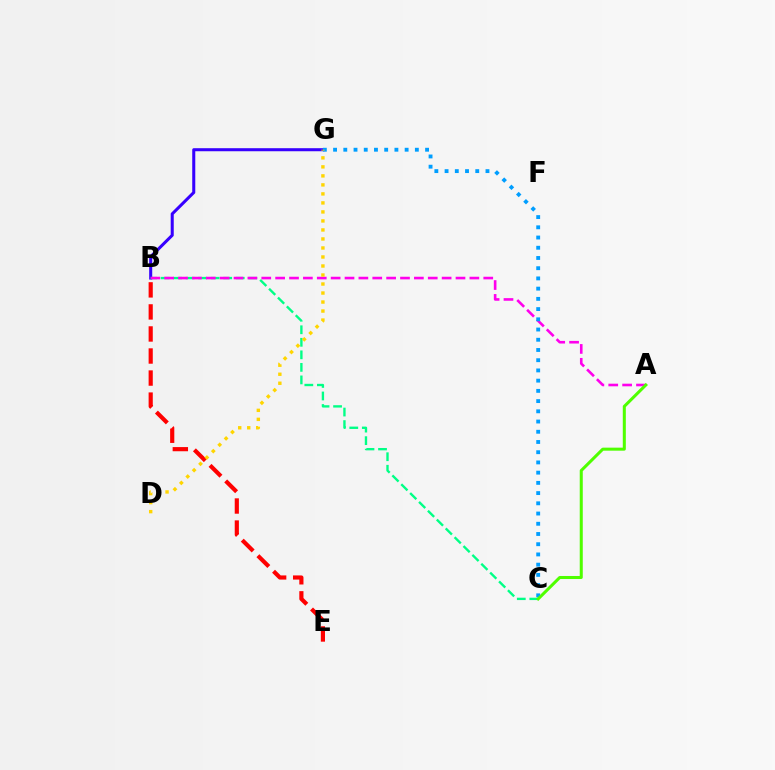{('B', 'G'): [{'color': '#3700ff', 'line_style': 'solid', 'thickness': 2.19}], ('B', 'C'): [{'color': '#00ff86', 'line_style': 'dashed', 'thickness': 1.7}], ('A', 'B'): [{'color': '#ff00ed', 'line_style': 'dashed', 'thickness': 1.88}], ('C', 'G'): [{'color': '#009eff', 'line_style': 'dotted', 'thickness': 2.78}], ('A', 'C'): [{'color': '#4fff00', 'line_style': 'solid', 'thickness': 2.18}], ('B', 'E'): [{'color': '#ff0000', 'line_style': 'dashed', 'thickness': 2.99}], ('D', 'G'): [{'color': '#ffd500', 'line_style': 'dotted', 'thickness': 2.45}]}